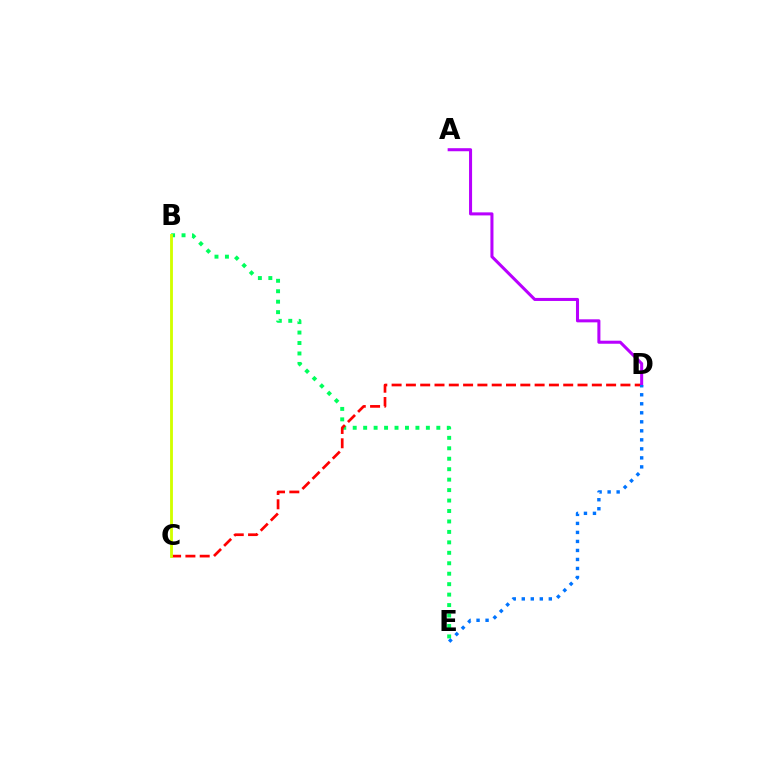{('B', 'E'): [{'color': '#00ff5c', 'line_style': 'dotted', 'thickness': 2.84}], ('C', 'D'): [{'color': '#ff0000', 'line_style': 'dashed', 'thickness': 1.94}], ('A', 'D'): [{'color': '#b900ff', 'line_style': 'solid', 'thickness': 2.19}], ('D', 'E'): [{'color': '#0074ff', 'line_style': 'dotted', 'thickness': 2.45}], ('B', 'C'): [{'color': '#d1ff00', 'line_style': 'solid', 'thickness': 2.05}]}